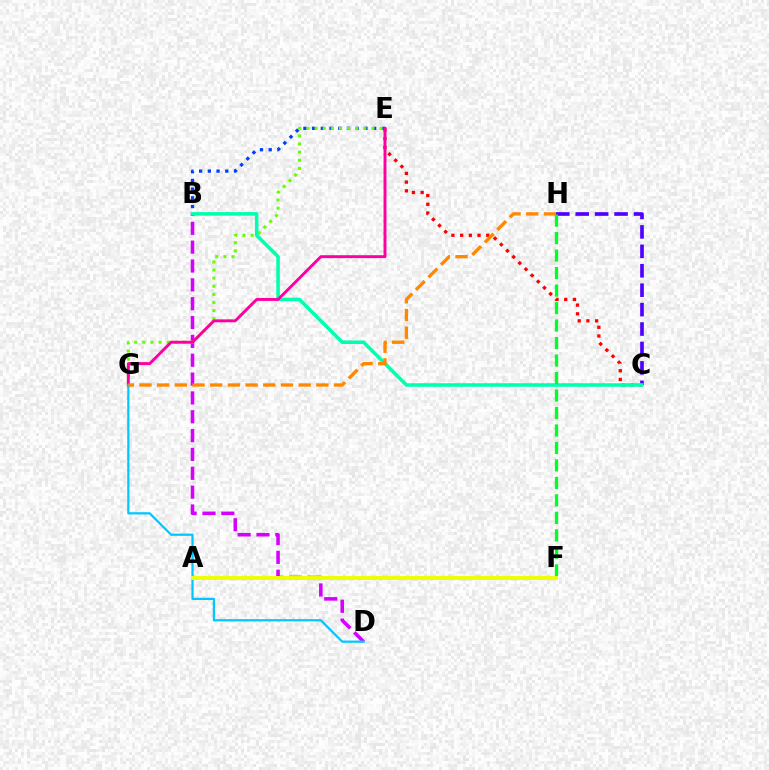{('C', 'H'): [{'color': '#4f00ff', 'line_style': 'dashed', 'thickness': 2.64}], ('B', 'E'): [{'color': '#003fff', 'line_style': 'dotted', 'thickness': 2.37}], ('B', 'D'): [{'color': '#d600ff', 'line_style': 'dashed', 'thickness': 2.56}], ('C', 'E'): [{'color': '#ff0000', 'line_style': 'dotted', 'thickness': 2.37}], ('E', 'G'): [{'color': '#66ff00', 'line_style': 'dotted', 'thickness': 2.2}, {'color': '#ff00a0', 'line_style': 'solid', 'thickness': 2.11}], ('B', 'C'): [{'color': '#00ffaf', 'line_style': 'solid', 'thickness': 2.56}], ('F', 'H'): [{'color': '#00ff27', 'line_style': 'dashed', 'thickness': 2.38}], ('D', 'G'): [{'color': '#00c7ff', 'line_style': 'solid', 'thickness': 1.61}], ('A', 'F'): [{'color': '#eeff00', 'line_style': 'solid', 'thickness': 2.82}], ('G', 'H'): [{'color': '#ff8800', 'line_style': 'dashed', 'thickness': 2.4}]}